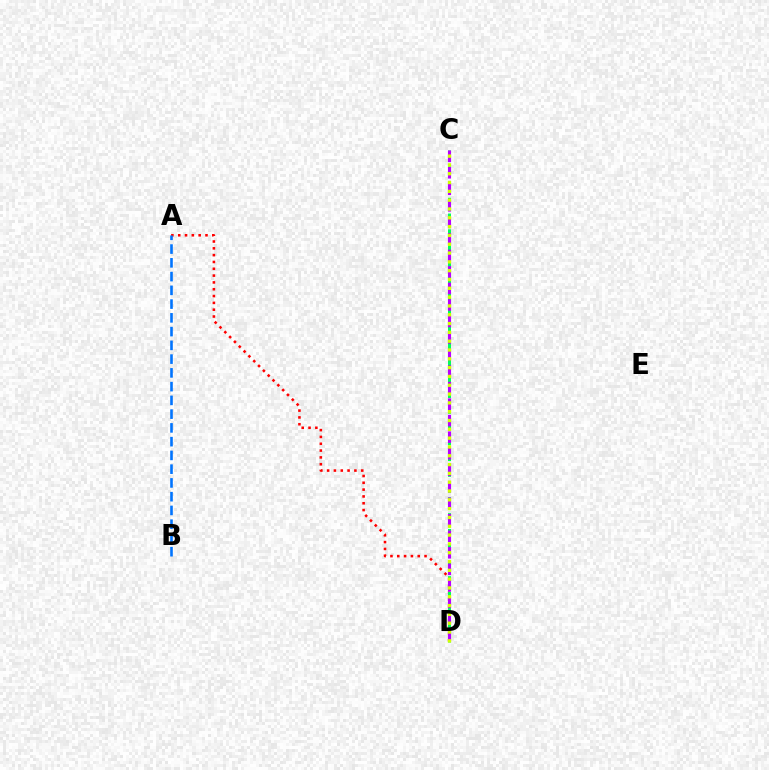{('A', 'D'): [{'color': '#ff0000', 'line_style': 'dotted', 'thickness': 1.85}], ('C', 'D'): [{'color': '#00ff5c', 'line_style': 'dashed', 'thickness': 2.14}, {'color': '#b900ff', 'line_style': 'dashed', 'thickness': 2.24}, {'color': '#d1ff00', 'line_style': 'dotted', 'thickness': 2.39}], ('A', 'B'): [{'color': '#0074ff', 'line_style': 'dashed', 'thickness': 1.87}]}